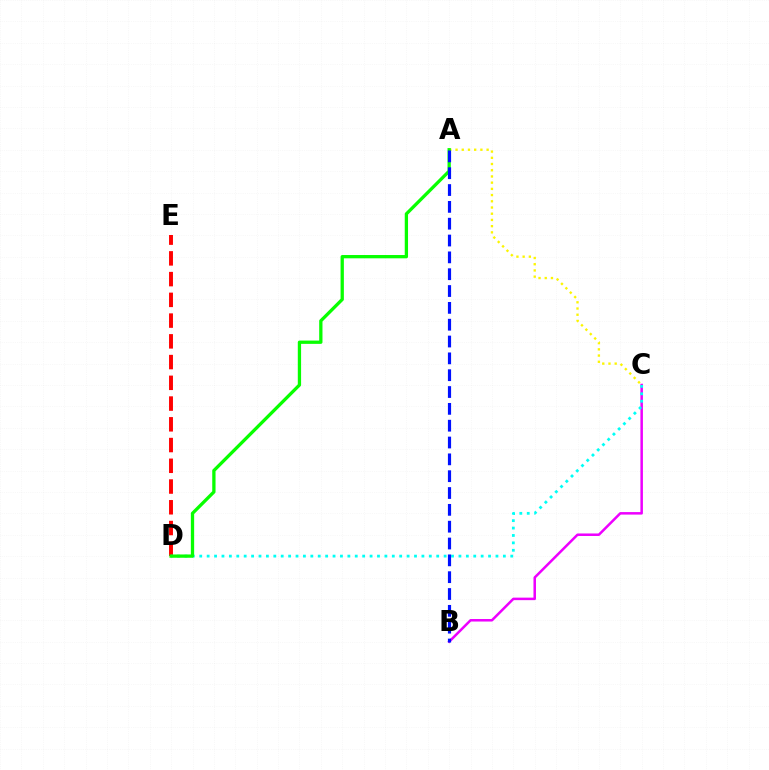{('B', 'C'): [{'color': '#ee00ff', 'line_style': 'solid', 'thickness': 1.81}], ('A', 'C'): [{'color': '#fcf500', 'line_style': 'dotted', 'thickness': 1.69}], ('D', 'E'): [{'color': '#ff0000', 'line_style': 'dashed', 'thickness': 2.82}], ('C', 'D'): [{'color': '#00fff6', 'line_style': 'dotted', 'thickness': 2.01}], ('A', 'D'): [{'color': '#08ff00', 'line_style': 'solid', 'thickness': 2.37}], ('A', 'B'): [{'color': '#0010ff', 'line_style': 'dashed', 'thickness': 2.29}]}